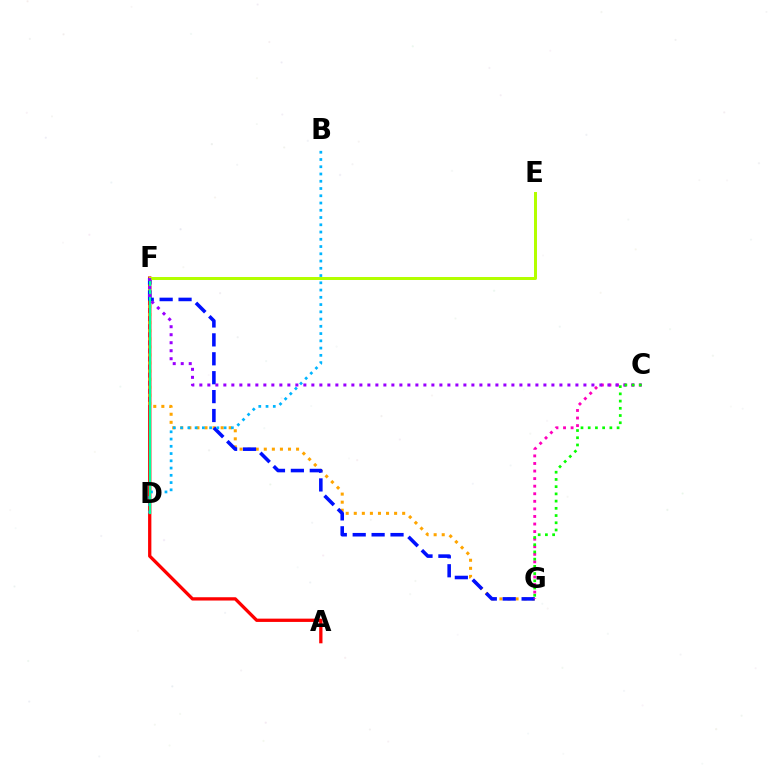{('A', 'F'): [{'color': '#ff0000', 'line_style': 'solid', 'thickness': 2.37}], ('F', 'G'): [{'color': '#ffa500', 'line_style': 'dotted', 'thickness': 2.19}, {'color': '#0010ff', 'line_style': 'dashed', 'thickness': 2.57}], ('B', 'D'): [{'color': '#00b5ff', 'line_style': 'dotted', 'thickness': 1.97}], ('D', 'F'): [{'color': '#00ff9d', 'line_style': 'solid', 'thickness': 1.6}], ('E', 'F'): [{'color': '#b3ff00', 'line_style': 'solid', 'thickness': 2.16}], ('C', 'G'): [{'color': '#ff00bd', 'line_style': 'dotted', 'thickness': 2.06}, {'color': '#08ff00', 'line_style': 'dotted', 'thickness': 1.96}], ('C', 'F'): [{'color': '#9b00ff', 'line_style': 'dotted', 'thickness': 2.17}]}